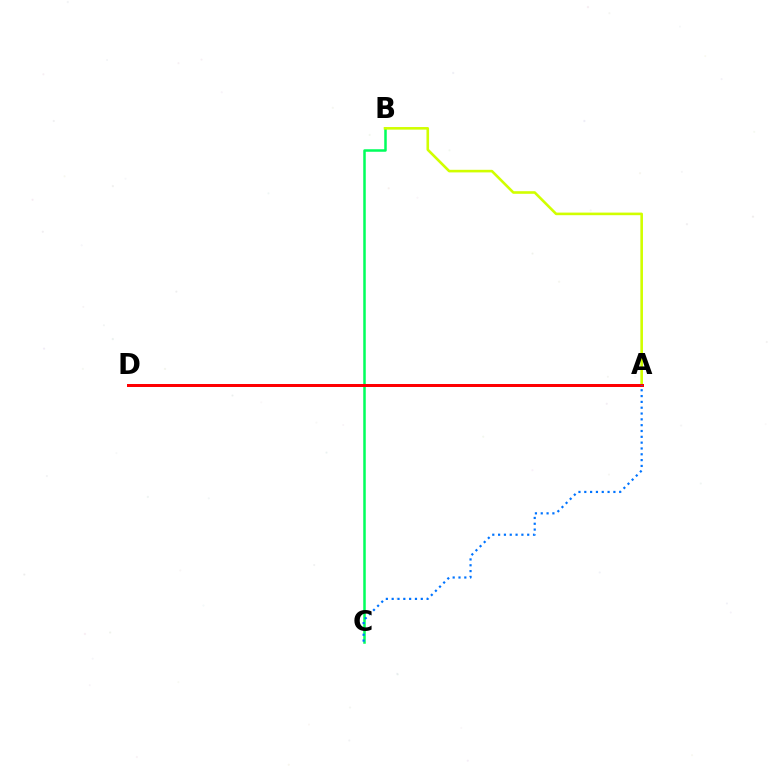{('B', 'C'): [{'color': '#00ff5c', 'line_style': 'solid', 'thickness': 1.81}], ('A', 'D'): [{'color': '#b900ff', 'line_style': 'solid', 'thickness': 1.9}, {'color': '#ff0000', 'line_style': 'solid', 'thickness': 2.14}], ('A', 'B'): [{'color': '#d1ff00', 'line_style': 'solid', 'thickness': 1.87}], ('A', 'C'): [{'color': '#0074ff', 'line_style': 'dotted', 'thickness': 1.58}]}